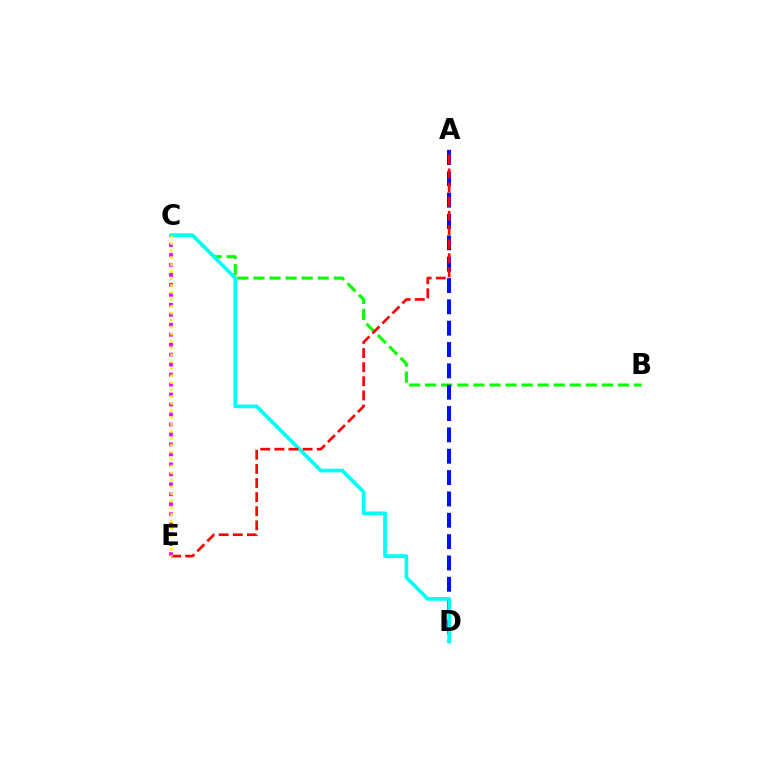{('B', 'C'): [{'color': '#08ff00', 'line_style': 'dashed', 'thickness': 2.18}], ('C', 'E'): [{'color': '#ee00ff', 'line_style': 'dotted', 'thickness': 2.71}, {'color': '#fcf500', 'line_style': 'dotted', 'thickness': 1.89}], ('A', 'D'): [{'color': '#0010ff', 'line_style': 'dashed', 'thickness': 2.9}], ('C', 'D'): [{'color': '#00fff6', 'line_style': 'solid', 'thickness': 2.67}], ('A', 'E'): [{'color': '#ff0000', 'line_style': 'dashed', 'thickness': 1.92}]}